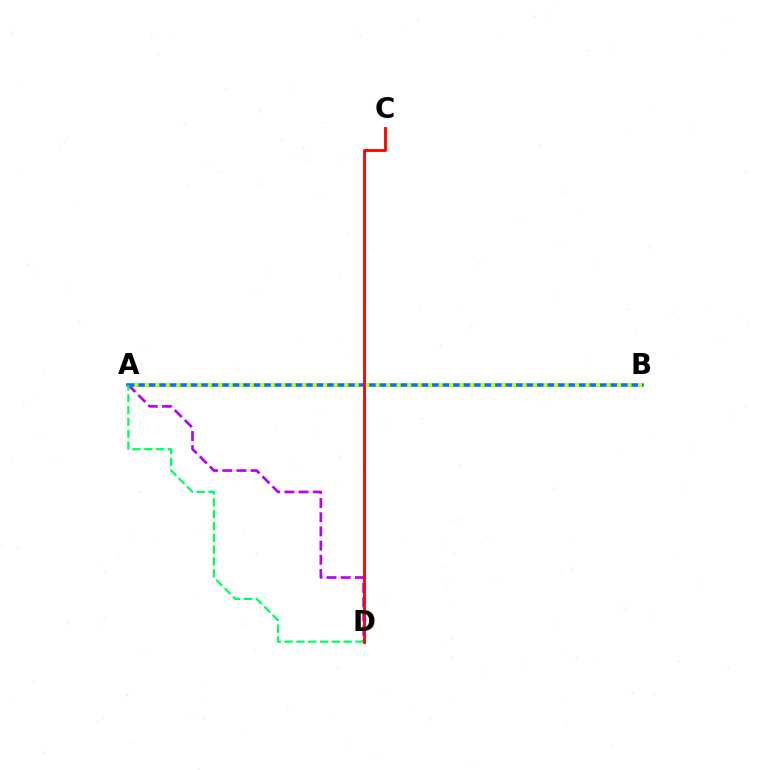{('A', 'D'): [{'color': '#b900ff', 'line_style': 'dashed', 'thickness': 1.93}, {'color': '#00ff5c', 'line_style': 'dashed', 'thickness': 1.6}], ('A', 'B'): [{'color': '#0074ff', 'line_style': 'solid', 'thickness': 2.57}, {'color': '#d1ff00', 'line_style': 'dotted', 'thickness': 2.85}], ('C', 'D'): [{'color': '#ff0000', 'line_style': 'solid', 'thickness': 2.04}]}